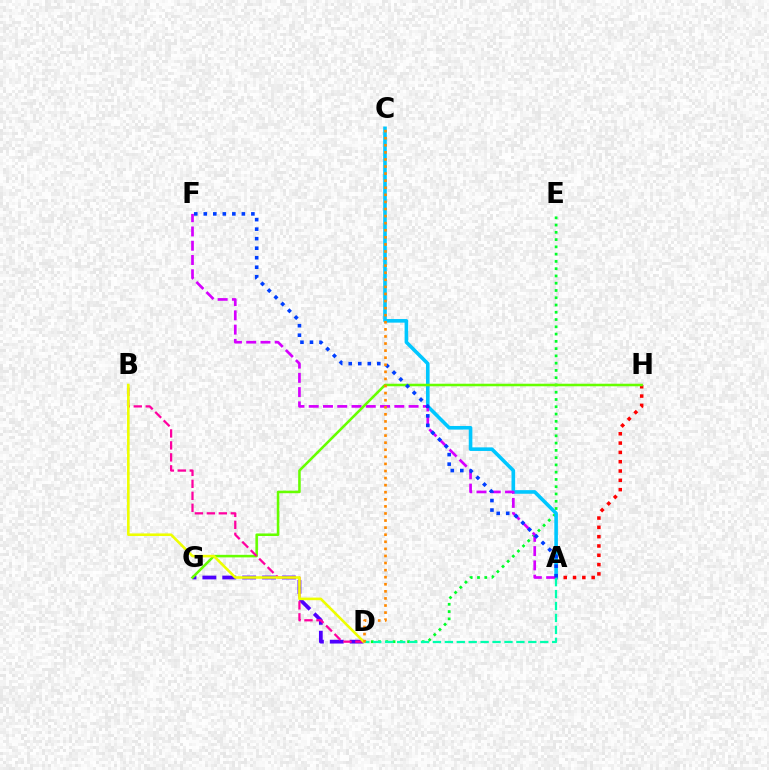{('D', 'E'): [{'color': '#00ff27', 'line_style': 'dotted', 'thickness': 1.97}], ('A', 'H'): [{'color': '#ff0000', 'line_style': 'dotted', 'thickness': 2.53}], ('A', 'C'): [{'color': '#00c7ff', 'line_style': 'solid', 'thickness': 2.59}], ('D', 'G'): [{'color': '#4f00ff', 'line_style': 'dashed', 'thickness': 2.7}], ('A', 'F'): [{'color': '#d600ff', 'line_style': 'dashed', 'thickness': 1.94}, {'color': '#003fff', 'line_style': 'dotted', 'thickness': 2.59}], ('G', 'H'): [{'color': '#66ff00', 'line_style': 'solid', 'thickness': 1.84}], ('B', 'D'): [{'color': '#ff00a0', 'line_style': 'dashed', 'thickness': 1.63}, {'color': '#eeff00', 'line_style': 'solid', 'thickness': 1.87}], ('A', 'D'): [{'color': '#00ffaf', 'line_style': 'dashed', 'thickness': 1.62}], ('C', 'D'): [{'color': '#ff8800', 'line_style': 'dotted', 'thickness': 1.92}]}